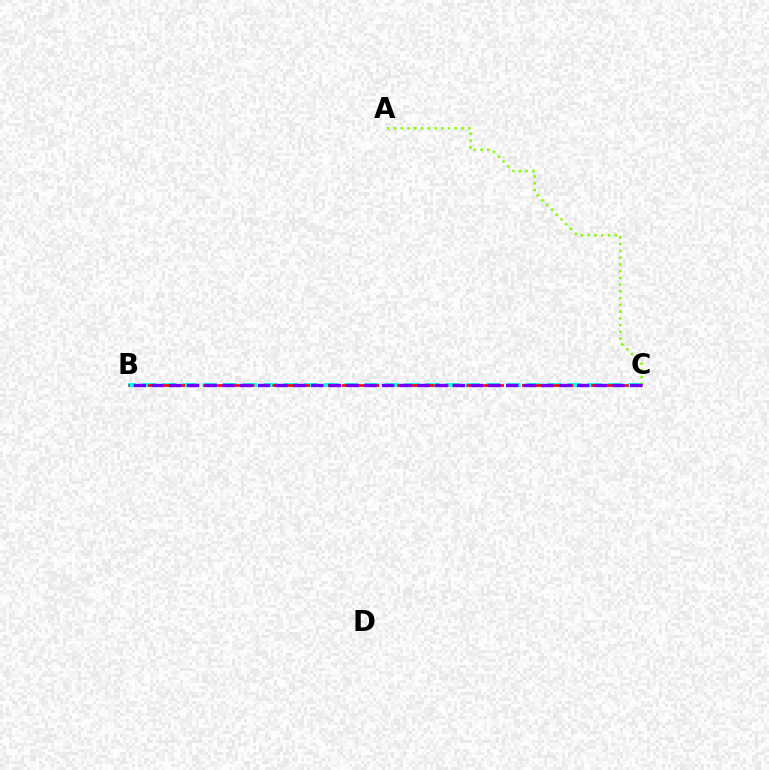{('B', 'C'): [{'color': '#00fff6', 'line_style': 'dashed', 'thickness': 2.75}, {'color': '#ff0000', 'line_style': 'dashed', 'thickness': 1.88}, {'color': '#7200ff', 'line_style': 'dashed', 'thickness': 2.41}], ('A', 'C'): [{'color': '#84ff00', 'line_style': 'dotted', 'thickness': 1.83}]}